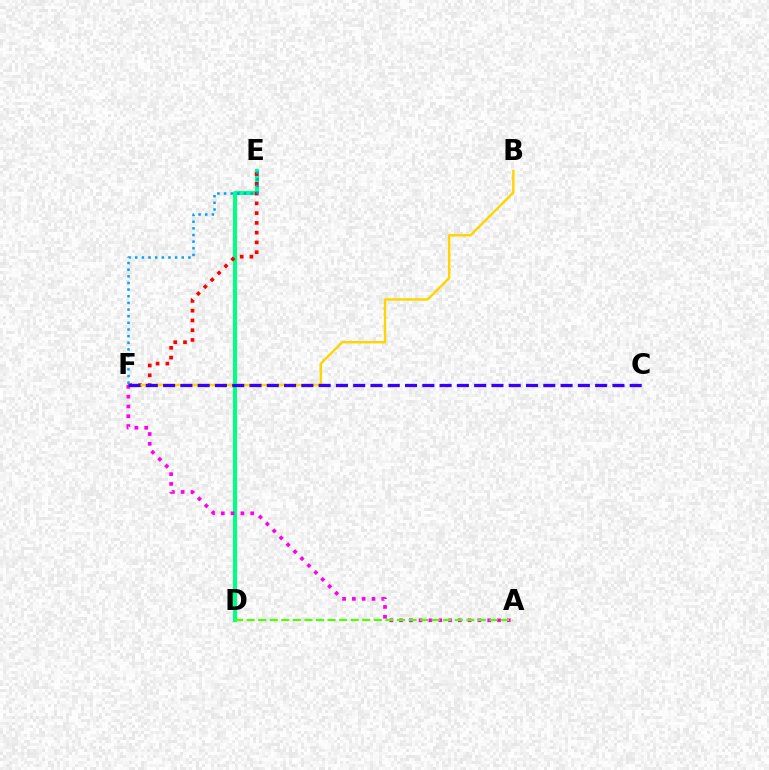{('D', 'E'): [{'color': '#00ff86', 'line_style': 'solid', 'thickness': 2.93}], ('E', 'F'): [{'color': '#ff0000', 'line_style': 'dotted', 'thickness': 2.65}, {'color': '#009eff', 'line_style': 'dotted', 'thickness': 1.81}], ('B', 'F'): [{'color': '#ffd500', 'line_style': 'solid', 'thickness': 1.74}], ('A', 'F'): [{'color': '#ff00ed', 'line_style': 'dotted', 'thickness': 2.66}], ('A', 'D'): [{'color': '#4fff00', 'line_style': 'dashed', 'thickness': 1.57}], ('C', 'F'): [{'color': '#3700ff', 'line_style': 'dashed', 'thickness': 2.35}]}